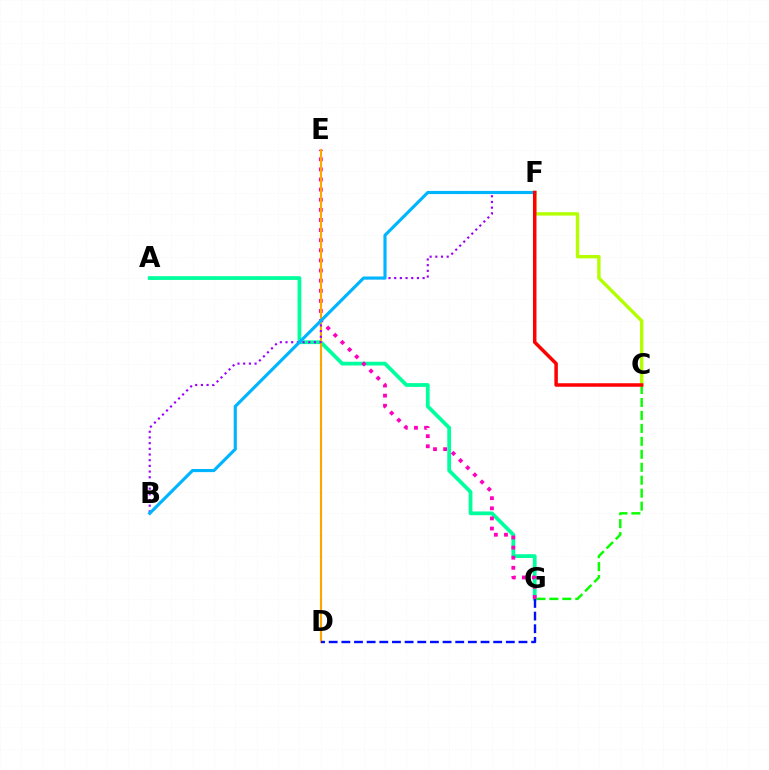{('C', 'G'): [{'color': '#08ff00', 'line_style': 'dashed', 'thickness': 1.76}], ('C', 'F'): [{'color': '#b3ff00', 'line_style': 'solid', 'thickness': 2.43}, {'color': '#ff0000', 'line_style': 'solid', 'thickness': 2.52}], ('A', 'G'): [{'color': '#00ff9d', 'line_style': 'solid', 'thickness': 2.71}], ('E', 'G'): [{'color': '#ff00bd', 'line_style': 'dotted', 'thickness': 2.75}], ('D', 'E'): [{'color': '#ffa500', 'line_style': 'solid', 'thickness': 1.55}], ('B', 'F'): [{'color': '#9b00ff', 'line_style': 'dotted', 'thickness': 1.54}, {'color': '#00b5ff', 'line_style': 'solid', 'thickness': 2.26}], ('D', 'G'): [{'color': '#0010ff', 'line_style': 'dashed', 'thickness': 1.72}]}